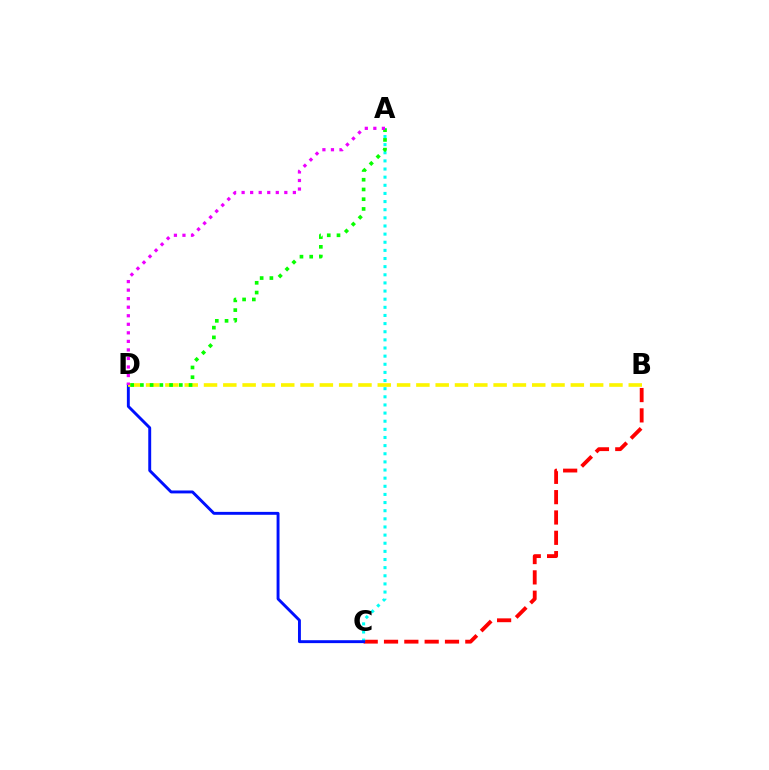{('B', 'C'): [{'color': '#ff0000', 'line_style': 'dashed', 'thickness': 2.76}], ('A', 'C'): [{'color': '#00fff6', 'line_style': 'dotted', 'thickness': 2.21}], ('C', 'D'): [{'color': '#0010ff', 'line_style': 'solid', 'thickness': 2.1}], ('B', 'D'): [{'color': '#fcf500', 'line_style': 'dashed', 'thickness': 2.62}], ('A', 'D'): [{'color': '#08ff00', 'line_style': 'dotted', 'thickness': 2.65}, {'color': '#ee00ff', 'line_style': 'dotted', 'thickness': 2.32}]}